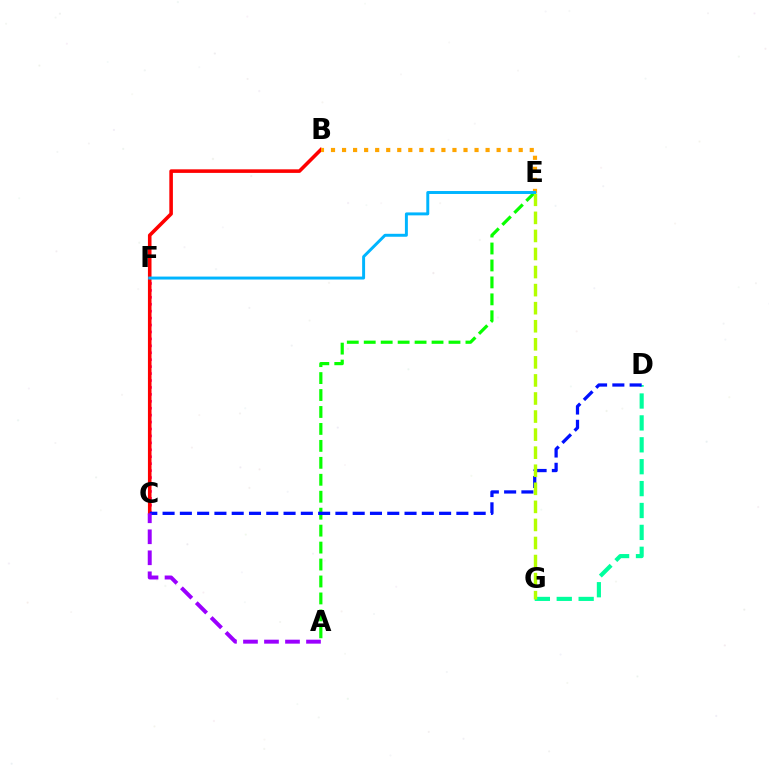{('C', 'F'): [{'color': '#ff00bd', 'line_style': 'dotted', 'thickness': 1.88}], ('D', 'G'): [{'color': '#00ff9d', 'line_style': 'dashed', 'thickness': 2.97}], ('B', 'C'): [{'color': '#ff0000', 'line_style': 'solid', 'thickness': 2.58}], ('A', 'E'): [{'color': '#08ff00', 'line_style': 'dashed', 'thickness': 2.3}], ('B', 'E'): [{'color': '#ffa500', 'line_style': 'dotted', 'thickness': 3.0}], ('C', 'D'): [{'color': '#0010ff', 'line_style': 'dashed', 'thickness': 2.35}], ('E', 'G'): [{'color': '#b3ff00', 'line_style': 'dashed', 'thickness': 2.45}], ('A', 'C'): [{'color': '#9b00ff', 'line_style': 'dashed', 'thickness': 2.85}], ('E', 'F'): [{'color': '#00b5ff', 'line_style': 'solid', 'thickness': 2.12}]}